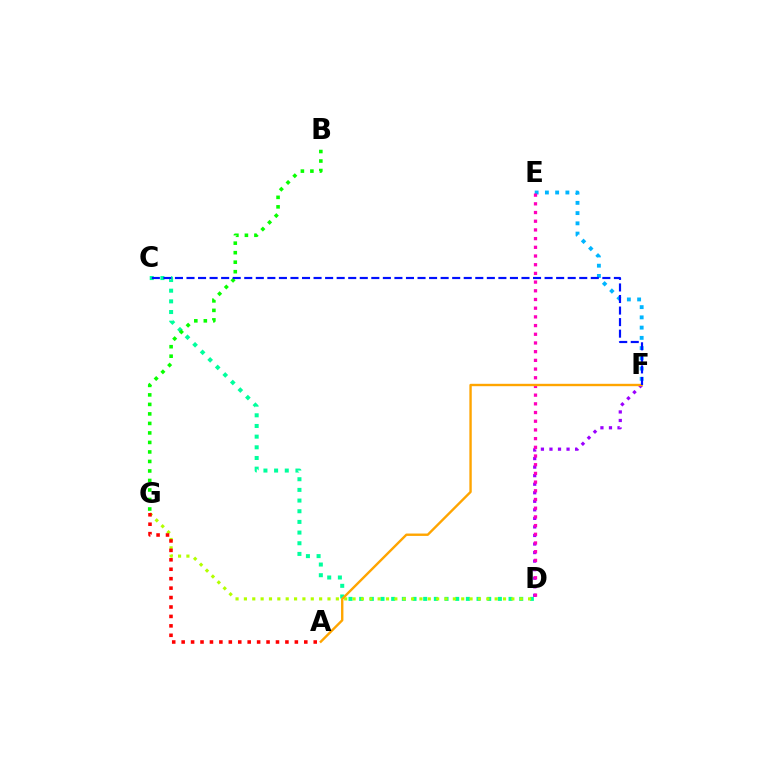{('E', 'F'): [{'color': '#00b5ff', 'line_style': 'dotted', 'thickness': 2.78}], ('C', 'D'): [{'color': '#00ff9d', 'line_style': 'dotted', 'thickness': 2.9}], ('D', 'F'): [{'color': '#9b00ff', 'line_style': 'dotted', 'thickness': 2.32}], ('D', 'E'): [{'color': '#ff00bd', 'line_style': 'dotted', 'thickness': 2.36}], ('D', 'G'): [{'color': '#b3ff00', 'line_style': 'dotted', 'thickness': 2.27}], ('B', 'G'): [{'color': '#08ff00', 'line_style': 'dotted', 'thickness': 2.58}], ('A', 'F'): [{'color': '#ffa500', 'line_style': 'solid', 'thickness': 1.72}], ('A', 'G'): [{'color': '#ff0000', 'line_style': 'dotted', 'thickness': 2.56}], ('C', 'F'): [{'color': '#0010ff', 'line_style': 'dashed', 'thickness': 1.57}]}